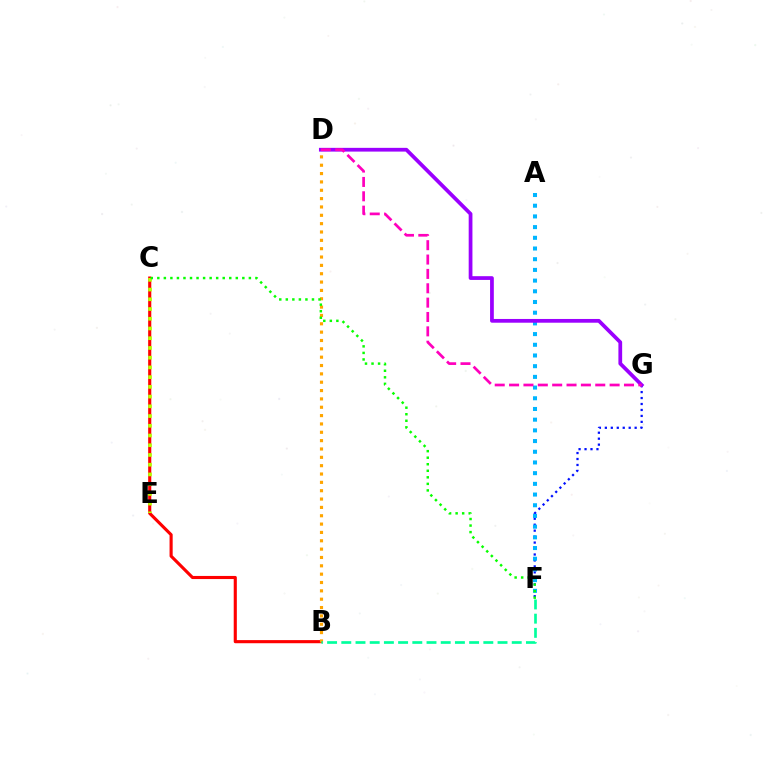{('B', 'C'): [{'color': '#ff0000', 'line_style': 'solid', 'thickness': 2.25}], ('B', 'D'): [{'color': '#ffa500', 'line_style': 'dotted', 'thickness': 2.27}], ('C', 'E'): [{'color': '#b3ff00', 'line_style': 'dotted', 'thickness': 2.64}], ('F', 'G'): [{'color': '#0010ff', 'line_style': 'dotted', 'thickness': 1.62}], ('A', 'F'): [{'color': '#00b5ff', 'line_style': 'dotted', 'thickness': 2.91}], ('D', 'G'): [{'color': '#9b00ff', 'line_style': 'solid', 'thickness': 2.7}, {'color': '#ff00bd', 'line_style': 'dashed', 'thickness': 1.95}], ('C', 'F'): [{'color': '#08ff00', 'line_style': 'dotted', 'thickness': 1.78}], ('B', 'F'): [{'color': '#00ff9d', 'line_style': 'dashed', 'thickness': 1.93}]}